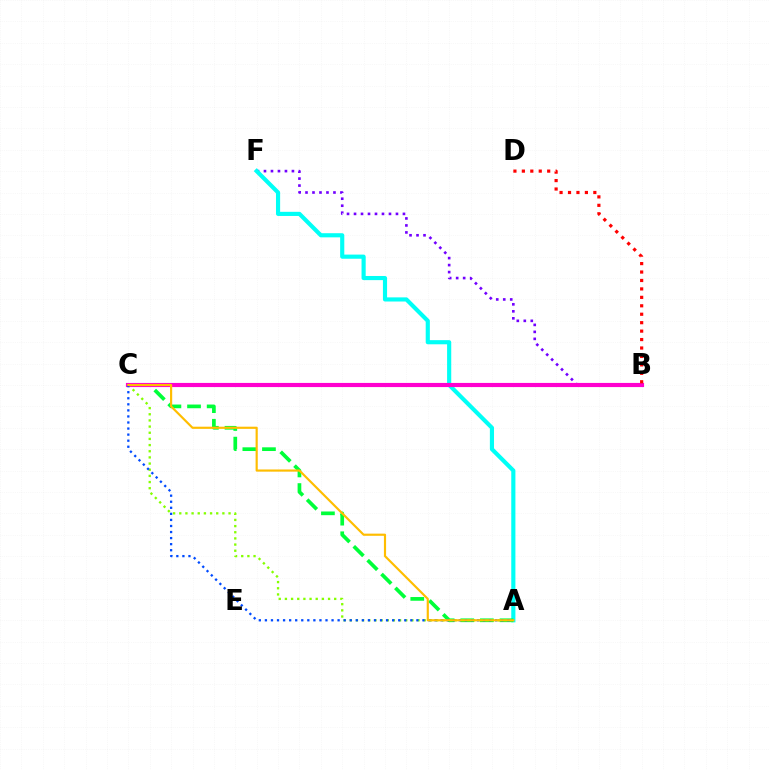{('B', 'F'): [{'color': '#7200ff', 'line_style': 'dotted', 'thickness': 1.9}], ('A', 'C'): [{'color': '#84ff00', 'line_style': 'dotted', 'thickness': 1.67}, {'color': '#00ff39', 'line_style': 'dashed', 'thickness': 2.66}, {'color': '#004bff', 'line_style': 'dotted', 'thickness': 1.65}, {'color': '#ffbd00', 'line_style': 'solid', 'thickness': 1.56}], ('A', 'F'): [{'color': '#00fff6', 'line_style': 'solid', 'thickness': 2.98}], ('B', 'C'): [{'color': '#ff00cf', 'line_style': 'solid', 'thickness': 2.99}], ('B', 'D'): [{'color': '#ff0000', 'line_style': 'dotted', 'thickness': 2.29}]}